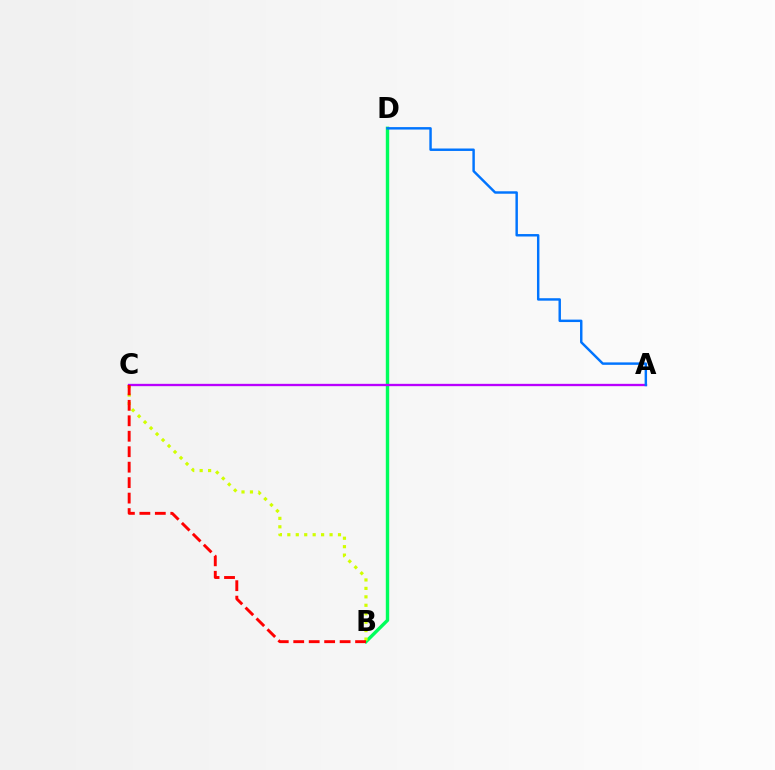{('B', 'D'): [{'color': '#00ff5c', 'line_style': 'solid', 'thickness': 2.44}], ('B', 'C'): [{'color': '#d1ff00', 'line_style': 'dotted', 'thickness': 2.29}, {'color': '#ff0000', 'line_style': 'dashed', 'thickness': 2.1}], ('A', 'C'): [{'color': '#b900ff', 'line_style': 'solid', 'thickness': 1.68}], ('A', 'D'): [{'color': '#0074ff', 'line_style': 'solid', 'thickness': 1.76}]}